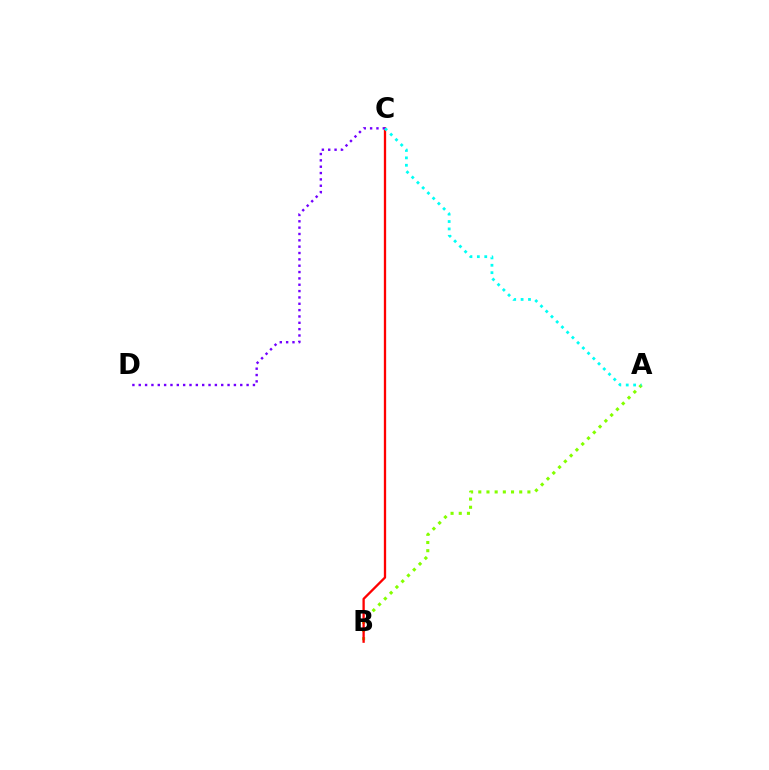{('A', 'B'): [{'color': '#84ff00', 'line_style': 'dotted', 'thickness': 2.22}], ('B', 'C'): [{'color': '#ff0000', 'line_style': 'solid', 'thickness': 1.66}], ('C', 'D'): [{'color': '#7200ff', 'line_style': 'dotted', 'thickness': 1.72}], ('A', 'C'): [{'color': '#00fff6', 'line_style': 'dotted', 'thickness': 2.01}]}